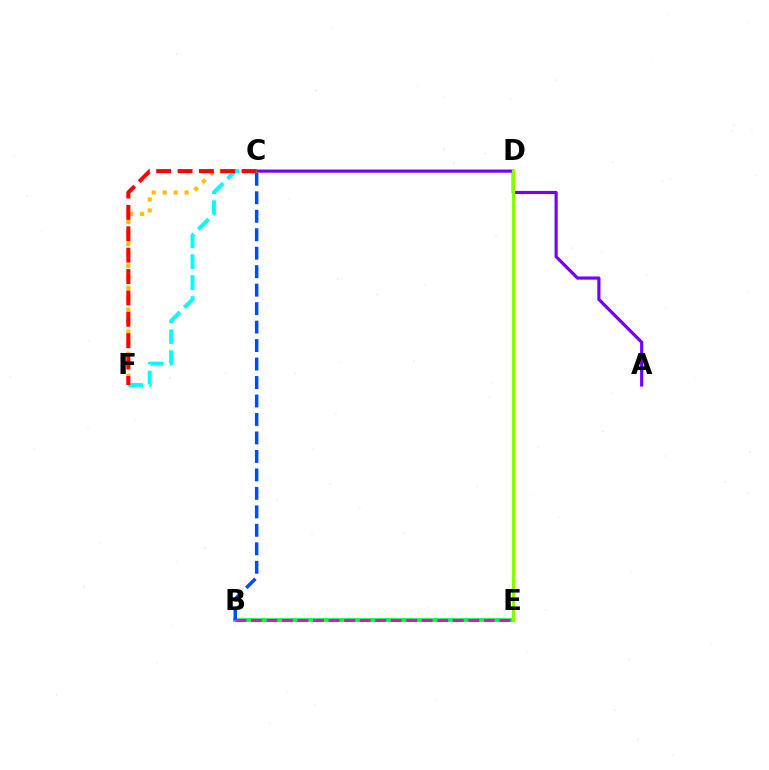{('A', 'C'): [{'color': '#7200ff', 'line_style': 'solid', 'thickness': 2.27}], ('C', 'F'): [{'color': '#ffbd00', 'line_style': 'dotted', 'thickness': 2.98}, {'color': '#00fff6', 'line_style': 'dashed', 'thickness': 2.85}, {'color': '#ff0000', 'line_style': 'dashed', 'thickness': 2.9}], ('B', 'E'): [{'color': '#00ff39', 'line_style': 'solid', 'thickness': 2.68}, {'color': '#ff00cf', 'line_style': 'dashed', 'thickness': 2.11}], ('B', 'C'): [{'color': '#004bff', 'line_style': 'dashed', 'thickness': 2.51}], ('D', 'E'): [{'color': '#84ff00', 'line_style': 'solid', 'thickness': 2.34}]}